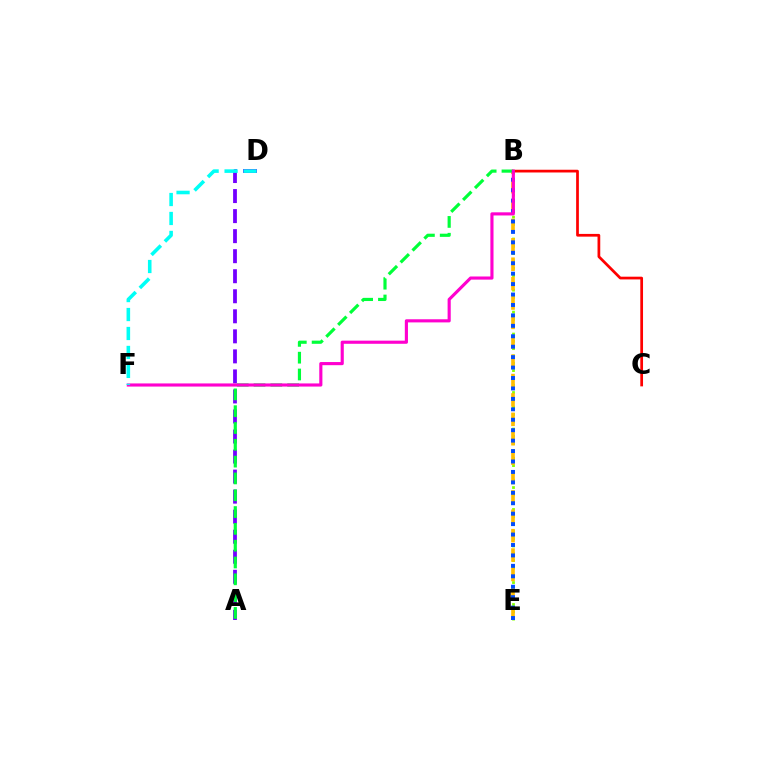{('B', 'E'): [{'color': '#84ff00', 'line_style': 'dotted', 'thickness': 1.99}, {'color': '#ffbd00', 'line_style': 'dashed', 'thickness': 2.63}, {'color': '#004bff', 'line_style': 'dotted', 'thickness': 2.84}], ('A', 'D'): [{'color': '#7200ff', 'line_style': 'dashed', 'thickness': 2.72}], ('B', 'C'): [{'color': '#ff0000', 'line_style': 'solid', 'thickness': 1.97}], ('A', 'B'): [{'color': '#00ff39', 'line_style': 'dashed', 'thickness': 2.28}], ('B', 'F'): [{'color': '#ff00cf', 'line_style': 'solid', 'thickness': 2.26}], ('D', 'F'): [{'color': '#00fff6', 'line_style': 'dashed', 'thickness': 2.58}]}